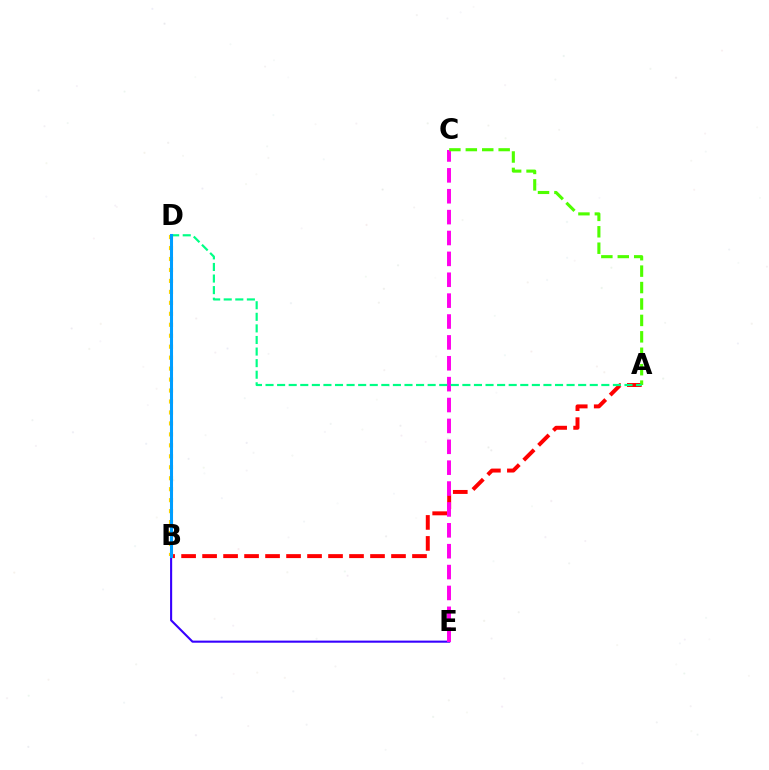{('B', 'E'): [{'color': '#3700ff', 'line_style': 'solid', 'thickness': 1.51}], ('A', 'B'): [{'color': '#ff0000', 'line_style': 'dashed', 'thickness': 2.85}], ('B', 'D'): [{'color': '#ffd500', 'line_style': 'dotted', 'thickness': 2.98}, {'color': '#009eff', 'line_style': 'solid', 'thickness': 2.2}], ('C', 'E'): [{'color': '#ff00ed', 'line_style': 'dashed', 'thickness': 2.84}], ('A', 'C'): [{'color': '#4fff00', 'line_style': 'dashed', 'thickness': 2.23}], ('A', 'D'): [{'color': '#00ff86', 'line_style': 'dashed', 'thickness': 1.57}]}